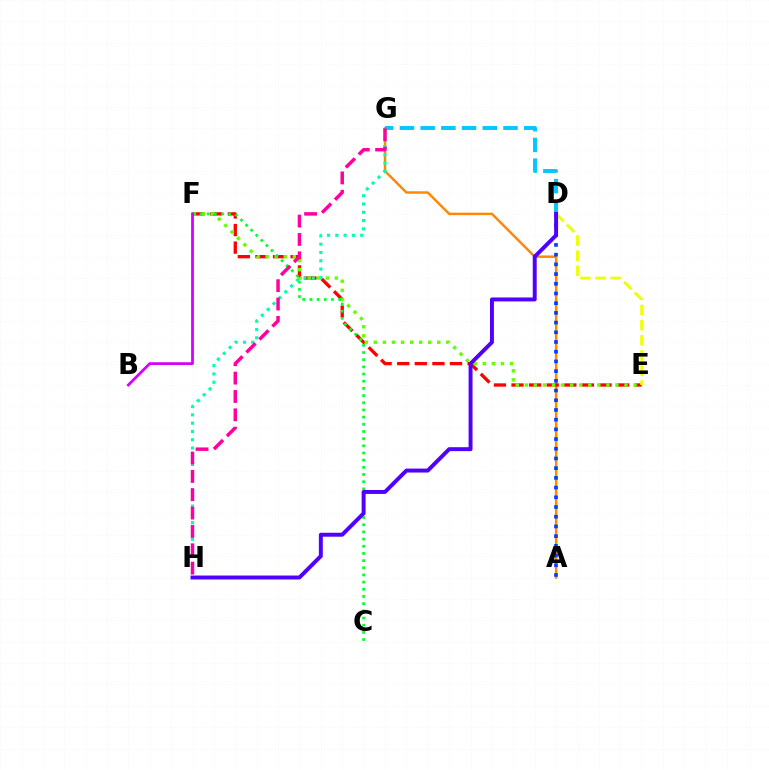{('A', 'G'): [{'color': '#ff8800', 'line_style': 'solid', 'thickness': 1.77}], ('D', 'G'): [{'color': '#00c7ff', 'line_style': 'dashed', 'thickness': 2.81}], ('E', 'F'): [{'color': '#ff0000', 'line_style': 'dashed', 'thickness': 2.39}, {'color': '#66ff00', 'line_style': 'dotted', 'thickness': 2.46}], ('D', 'E'): [{'color': '#eeff00', 'line_style': 'dashed', 'thickness': 2.06}], ('A', 'D'): [{'color': '#003fff', 'line_style': 'dotted', 'thickness': 2.64}], ('C', 'F'): [{'color': '#00ff27', 'line_style': 'dotted', 'thickness': 1.95}], ('D', 'H'): [{'color': '#4f00ff', 'line_style': 'solid', 'thickness': 2.84}], ('G', 'H'): [{'color': '#00ffaf', 'line_style': 'dotted', 'thickness': 2.25}, {'color': '#ff00a0', 'line_style': 'dashed', 'thickness': 2.49}], ('B', 'F'): [{'color': '#d600ff', 'line_style': 'solid', 'thickness': 2.0}]}